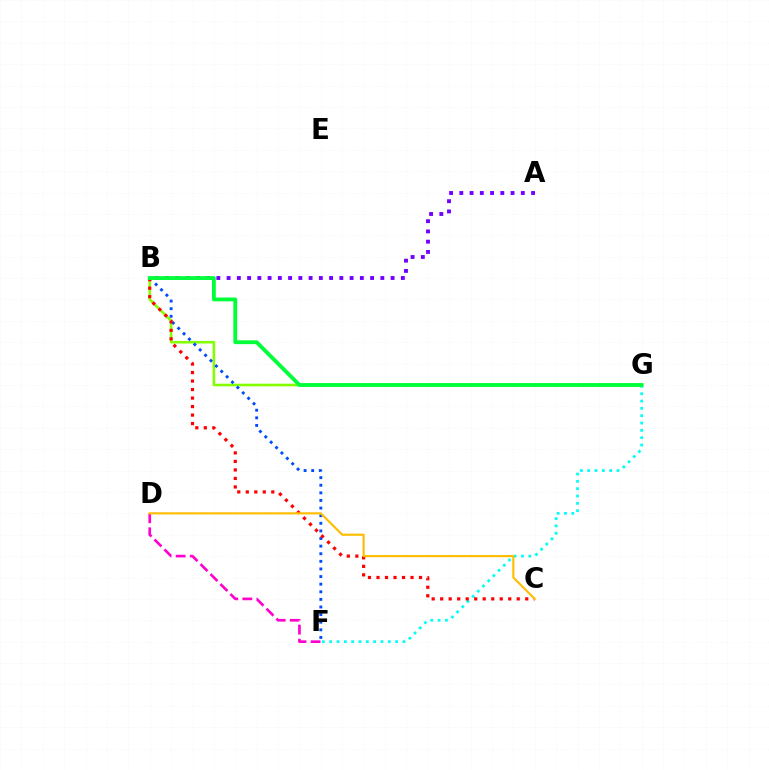{('B', 'G'): [{'color': '#84ff00', 'line_style': 'solid', 'thickness': 1.87}, {'color': '#00ff39', 'line_style': 'solid', 'thickness': 2.76}], ('F', 'G'): [{'color': '#00fff6', 'line_style': 'dotted', 'thickness': 1.99}], ('A', 'B'): [{'color': '#7200ff', 'line_style': 'dotted', 'thickness': 2.78}], ('B', 'F'): [{'color': '#004bff', 'line_style': 'dotted', 'thickness': 2.07}], ('D', 'F'): [{'color': '#ff00cf', 'line_style': 'dashed', 'thickness': 1.91}], ('B', 'C'): [{'color': '#ff0000', 'line_style': 'dotted', 'thickness': 2.31}], ('C', 'D'): [{'color': '#ffbd00', 'line_style': 'solid', 'thickness': 1.54}]}